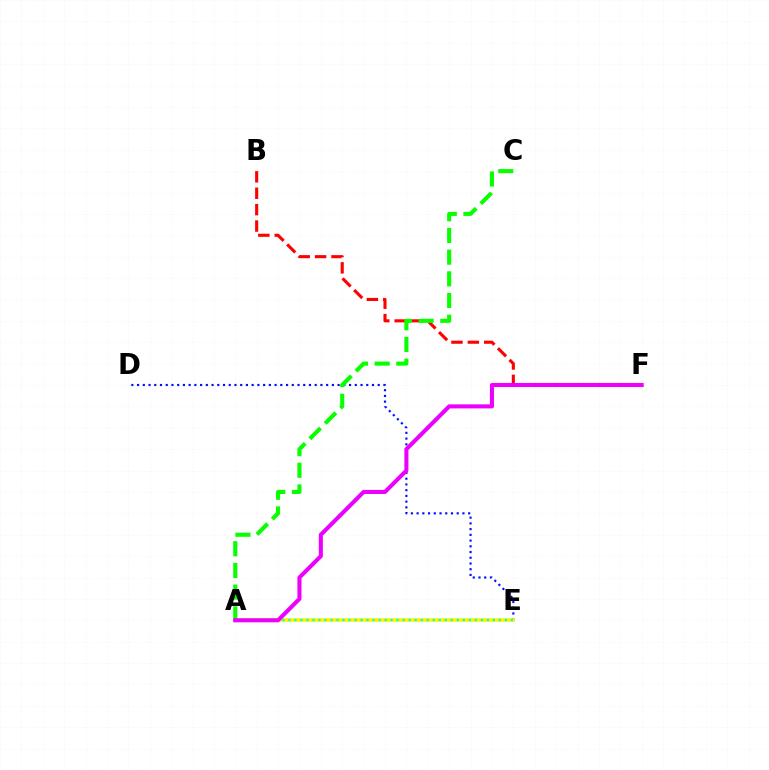{('D', 'E'): [{'color': '#0010ff', 'line_style': 'dotted', 'thickness': 1.56}], ('B', 'F'): [{'color': '#ff0000', 'line_style': 'dashed', 'thickness': 2.23}], ('A', 'E'): [{'color': '#fcf500', 'line_style': 'solid', 'thickness': 2.65}, {'color': '#00fff6', 'line_style': 'dotted', 'thickness': 1.63}], ('A', 'C'): [{'color': '#08ff00', 'line_style': 'dashed', 'thickness': 2.95}], ('A', 'F'): [{'color': '#ee00ff', 'line_style': 'solid', 'thickness': 2.93}]}